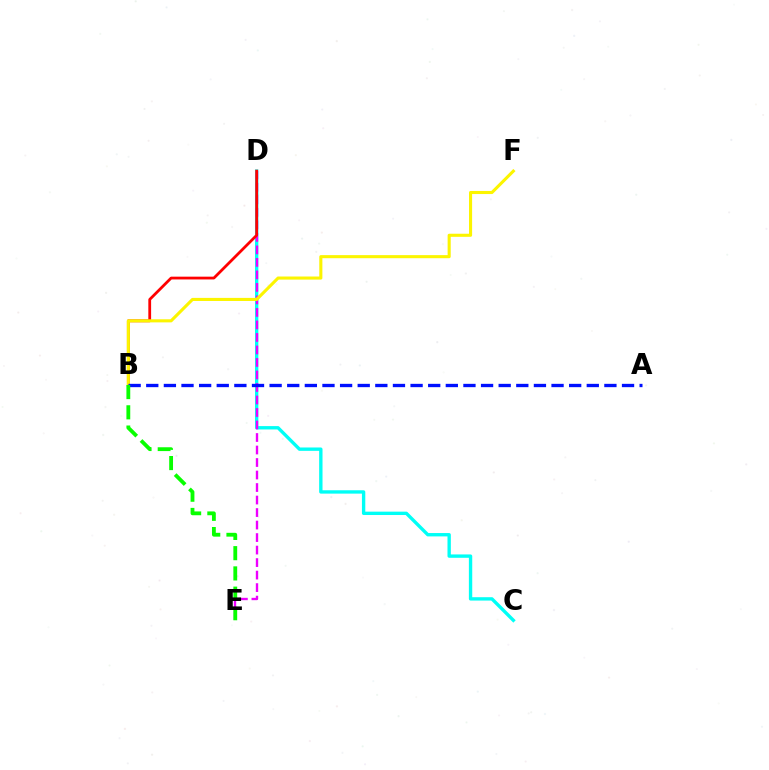{('C', 'D'): [{'color': '#00fff6', 'line_style': 'solid', 'thickness': 2.42}], ('D', 'E'): [{'color': '#ee00ff', 'line_style': 'dashed', 'thickness': 1.7}], ('B', 'D'): [{'color': '#ff0000', 'line_style': 'solid', 'thickness': 2.0}], ('B', 'F'): [{'color': '#fcf500', 'line_style': 'solid', 'thickness': 2.22}], ('A', 'B'): [{'color': '#0010ff', 'line_style': 'dashed', 'thickness': 2.39}], ('B', 'E'): [{'color': '#08ff00', 'line_style': 'dashed', 'thickness': 2.75}]}